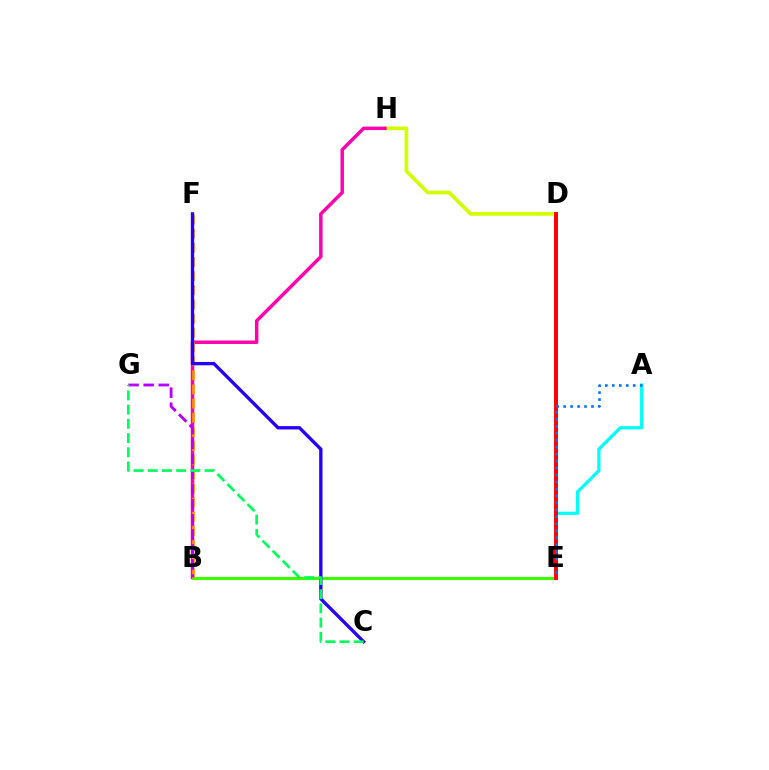{('D', 'H'): [{'color': '#d1ff00', 'line_style': 'solid', 'thickness': 2.66}], ('B', 'H'): [{'color': '#ff00ac', 'line_style': 'solid', 'thickness': 2.49}], ('B', 'E'): [{'color': '#3dff00', 'line_style': 'solid', 'thickness': 2.26}], ('A', 'E'): [{'color': '#00fff6', 'line_style': 'solid', 'thickness': 2.31}, {'color': '#0074ff', 'line_style': 'dotted', 'thickness': 1.89}], ('B', 'F'): [{'color': '#ff9400', 'line_style': 'dashed', 'thickness': 1.92}], ('C', 'F'): [{'color': '#2500ff', 'line_style': 'solid', 'thickness': 2.41}], ('B', 'G'): [{'color': '#b900ff', 'line_style': 'dashed', 'thickness': 2.05}], ('D', 'E'): [{'color': '#ff0000', 'line_style': 'solid', 'thickness': 2.84}], ('C', 'G'): [{'color': '#00ff5c', 'line_style': 'dashed', 'thickness': 1.93}]}